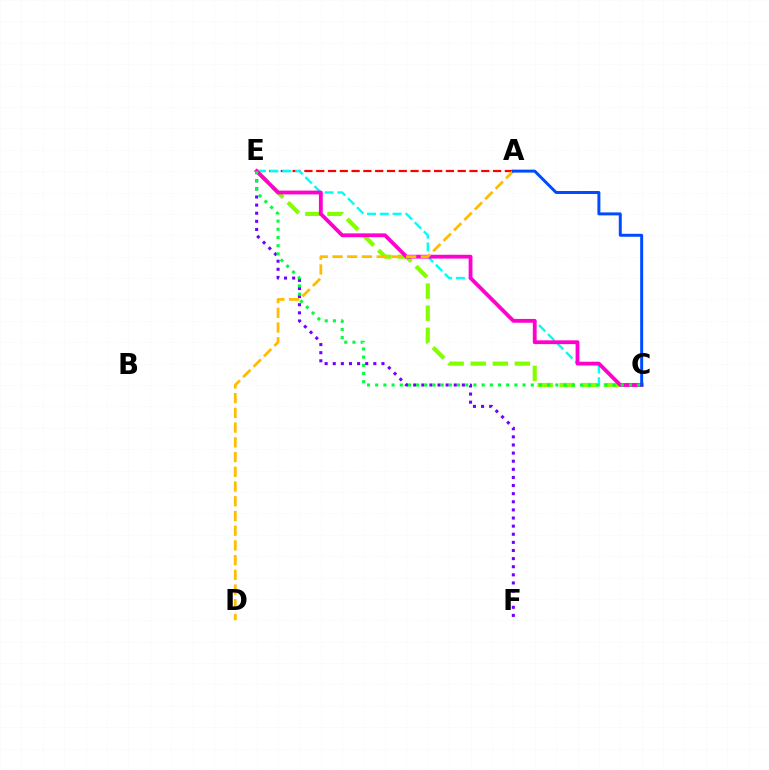{('A', 'E'): [{'color': '#ff0000', 'line_style': 'dashed', 'thickness': 1.6}], ('C', 'E'): [{'color': '#00fff6', 'line_style': 'dashed', 'thickness': 1.74}, {'color': '#84ff00', 'line_style': 'dashed', 'thickness': 3.0}, {'color': '#ff00cf', 'line_style': 'solid', 'thickness': 2.75}, {'color': '#00ff39', 'line_style': 'dotted', 'thickness': 2.22}], ('E', 'F'): [{'color': '#7200ff', 'line_style': 'dotted', 'thickness': 2.21}], ('A', 'D'): [{'color': '#ffbd00', 'line_style': 'dashed', 'thickness': 2.0}], ('A', 'C'): [{'color': '#004bff', 'line_style': 'solid', 'thickness': 2.14}]}